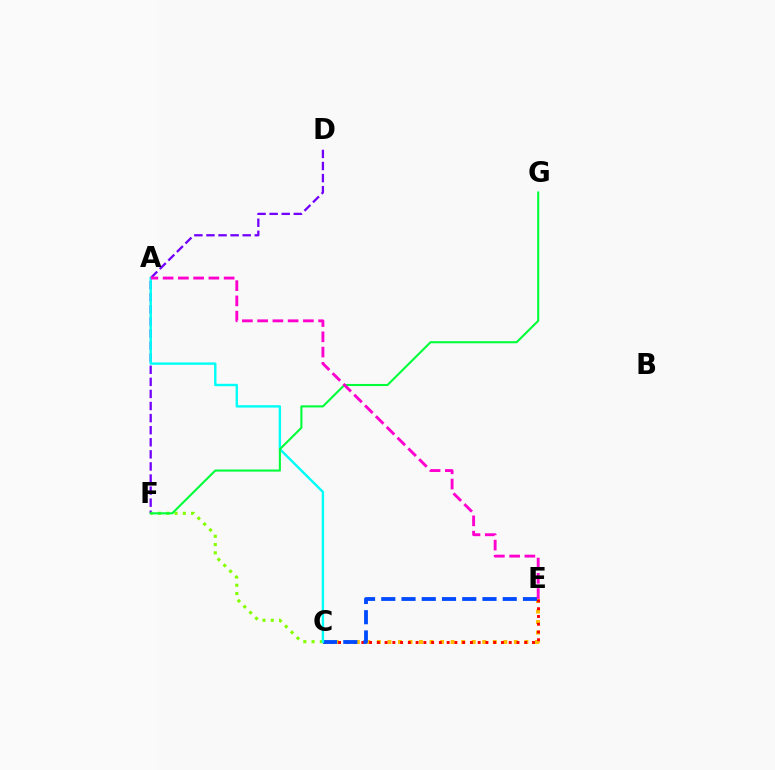{('D', 'F'): [{'color': '#7200ff', 'line_style': 'dashed', 'thickness': 1.64}], ('C', 'E'): [{'color': '#ffbd00', 'line_style': 'dotted', 'thickness': 2.86}, {'color': '#ff0000', 'line_style': 'dotted', 'thickness': 2.11}, {'color': '#004bff', 'line_style': 'dashed', 'thickness': 2.75}], ('C', 'F'): [{'color': '#84ff00', 'line_style': 'dotted', 'thickness': 2.25}], ('A', 'C'): [{'color': '#00fff6', 'line_style': 'solid', 'thickness': 1.73}], ('F', 'G'): [{'color': '#00ff39', 'line_style': 'solid', 'thickness': 1.51}], ('A', 'E'): [{'color': '#ff00cf', 'line_style': 'dashed', 'thickness': 2.07}]}